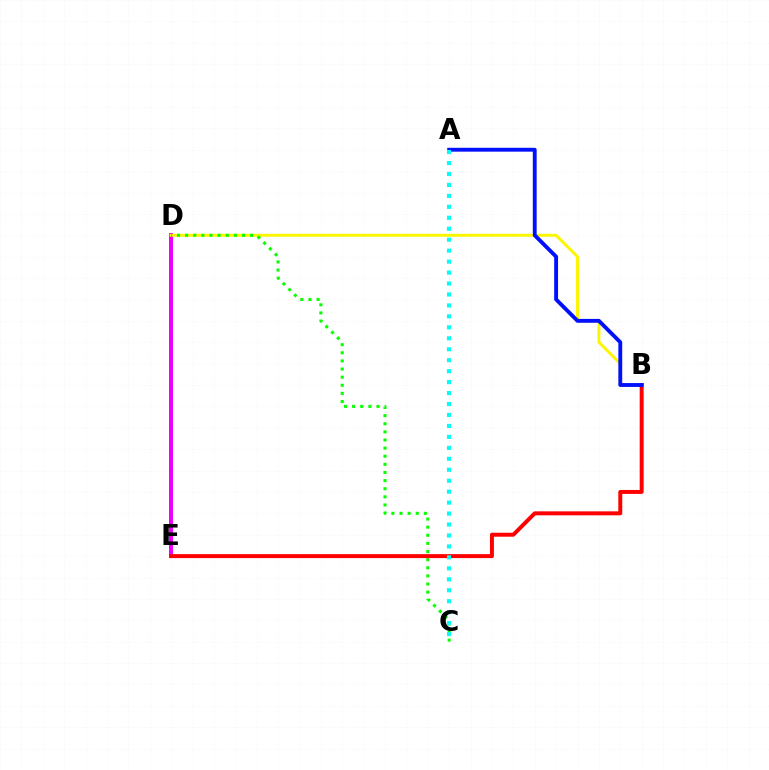{('D', 'E'): [{'color': '#ee00ff', 'line_style': 'solid', 'thickness': 2.87}], ('B', 'D'): [{'color': '#fcf500', 'line_style': 'solid', 'thickness': 2.12}], ('C', 'D'): [{'color': '#08ff00', 'line_style': 'dotted', 'thickness': 2.21}], ('B', 'E'): [{'color': '#ff0000', 'line_style': 'solid', 'thickness': 2.85}], ('A', 'B'): [{'color': '#0010ff', 'line_style': 'solid', 'thickness': 2.78}], ('A', 'C'): [{'color': '#00fff6', 'line_style': 'dotted', 'thickness': 2.98}]}